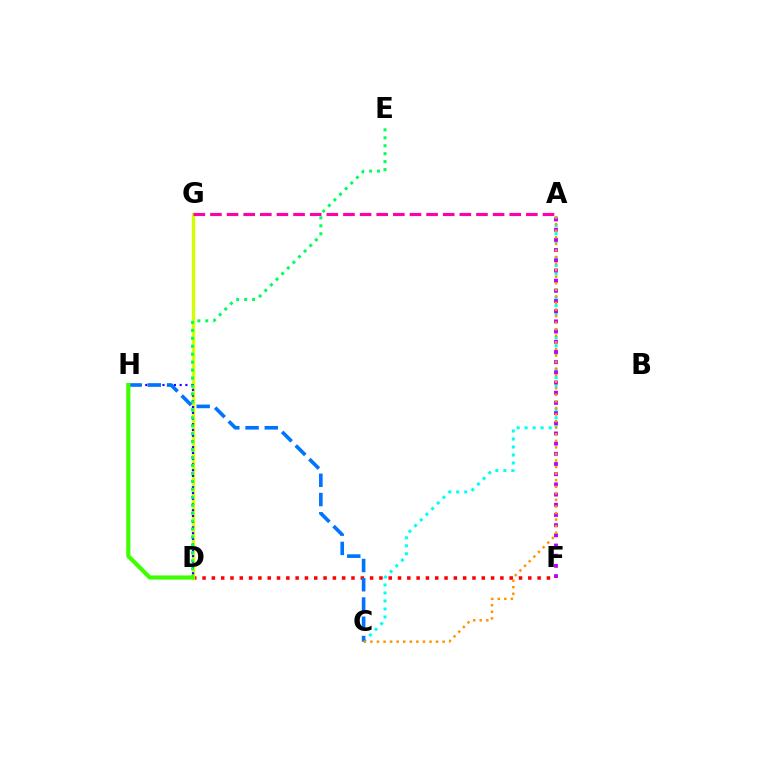{('D', 'F'): [{'color': '#ff0000', 'line_style': 'dotted', 'thickness': 2.53}], ('D', 'G'): [{'color': '#d1ff00', 'line_style': 'solid', 'thickness': 2.4}], ('A', 'G'): [{'color': '#ff00ac', 'line_style': 'dashed', 'thickness': 2.26}], ('D', 'H'): [{'color': '#2500ff', 'line_style': 'dotted', 'thickness': 1.56}, {'color': '#3dff00', 'line_style': 'solid', 'thickness': 2.98}], ('A', 'C'): [{'color': '#00fff6', 'line_style': 'dotted', 'thickness': 2.18}, {'color': '#ff9400', 'line_style': 'dotted', 'thickness': 1.78}], ('D', 'E'): [{'color': '#00ff5c', 'line_style': 'dotted', 'thickness': 2.16}], ('A', 'F'): [{'color': '#b900ff', 'line_style': 'dotted', 'thickness': 2.77}], ('C', 'H'): [{'color': '#0074ff', 'line_style': 'dashed', 'thickness': 2.61}]}